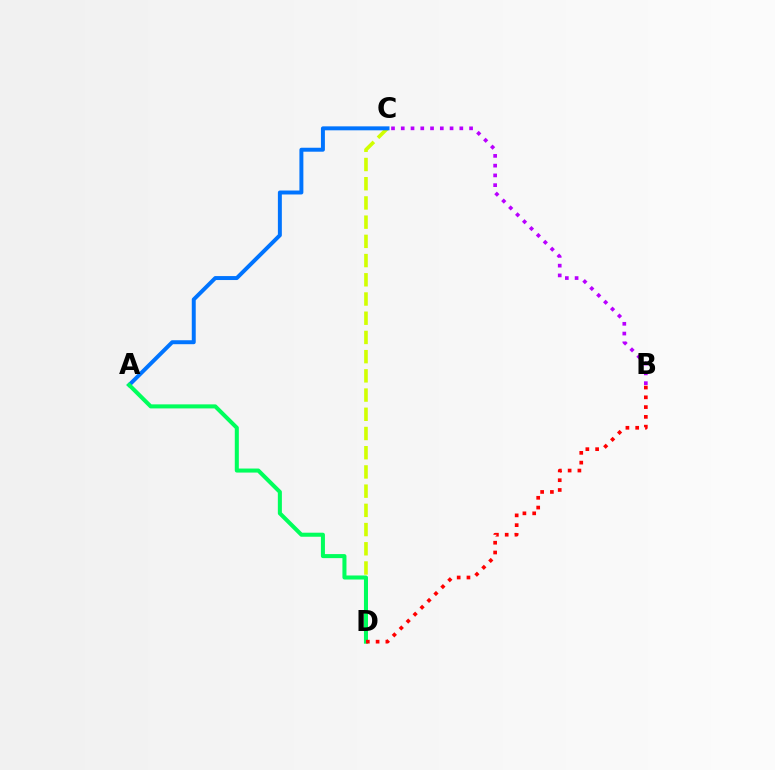{('C', 'D'): [{'color': '#d1ff00', 'line_style': 'dashed', 'thickness': 2.61}], ('A', 'C'): [{'color': '#0074ff', 'line_style': 'solid', 'thickness': 2.85}], ('B', 'C'): [{'color': '#b900ff', 'line_style': 'dotted', 'thickness': 2.65}], ('A', 'D'): [{'color': '#00ff5c', 'line_style': 'solid', 'thickness': 2.91}], ('B', 'D'): [{'color': '#ff0000', 'line_style': 'dotted', 'thickness': 2.66}]}